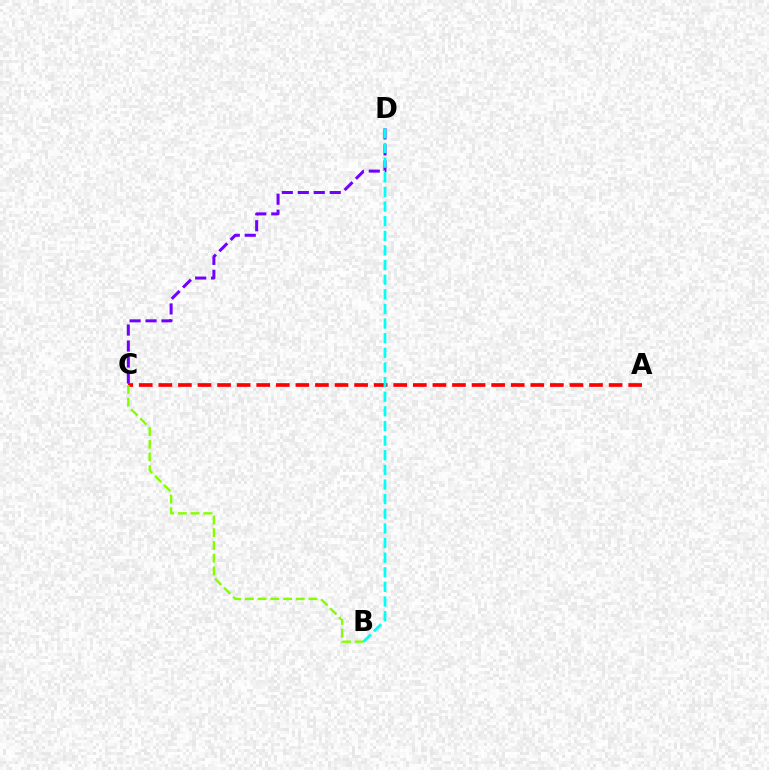{('A', 'C'): [{'color': '#ff0000', 'line_style': 'dashed', 'thickness': 2.66}], ('C', 'D'): [{'color': '#7200ff', 'line_style': 'dashed', 'thickness': 2.17}], ('B', 'C'): [{'color': '#84ff00', 'line_style': 'dashed', 'thickness': 1.73}], ('B', 'D'): [{'color': '#00fff6', 'line_style': 'dashed', 'thickness': 1.99}]}